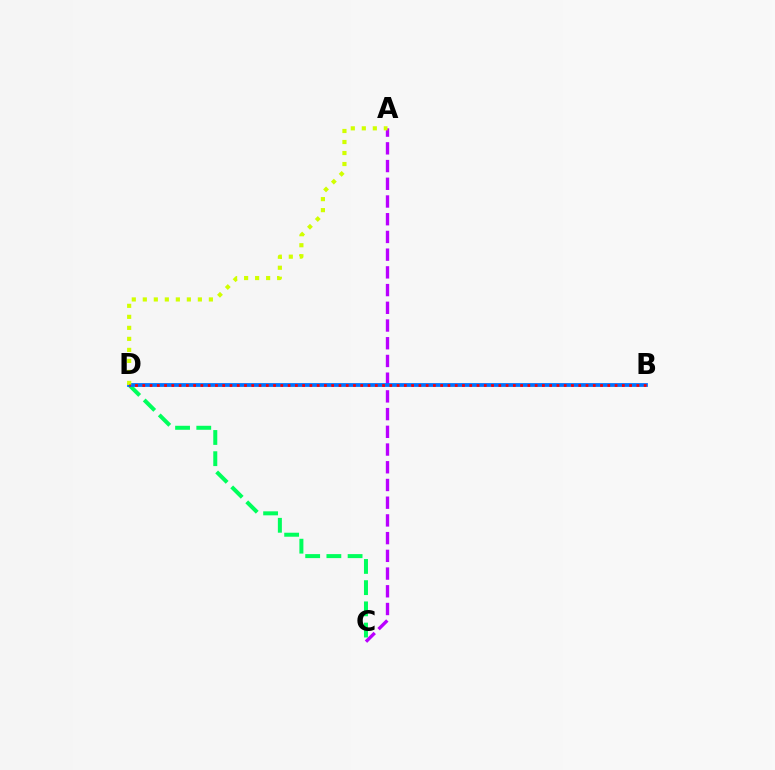{('A', 'C'): [{'color': '#b900ff', 'line_style': 'dashed', 'thickness': 2.41}], ('C', 'D'): [{'color': '#00ff5c', 'line_style': 'dashed', 'thickness': 2.88}], ('B', 'D'): [{'color': '#0074ff', 'line_style': 'solid', 'thickness': 2.72}, {'color': '#ff0000', 'line_style': 'dotted', 'thickness': 1.97}], ('A', 'D'): [{'color': '#d1ff00', 'line_style': 'dotted', 'thickness': 2.99}]}